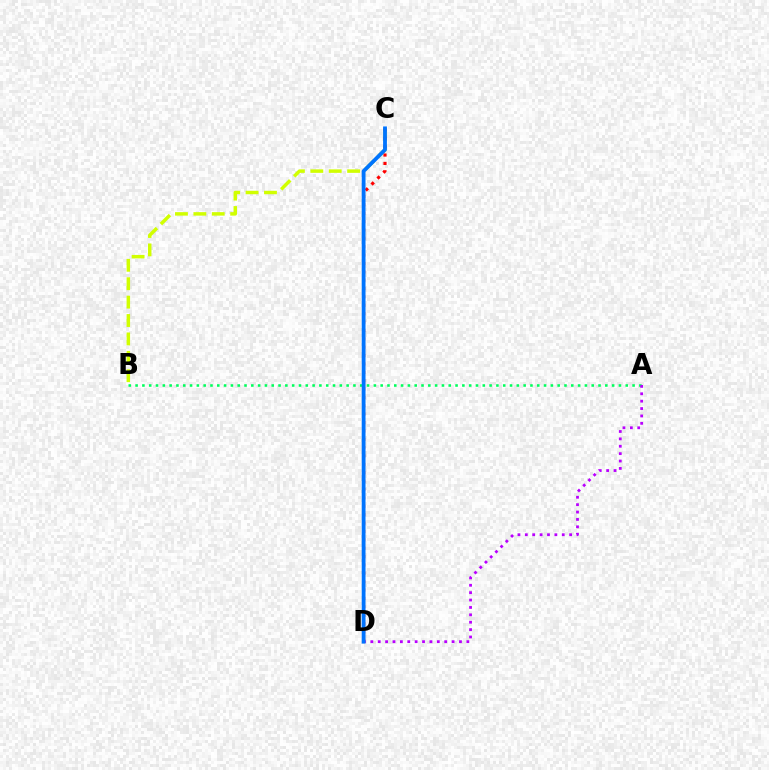{('A', 'B'): [{'color': '#00ff5c', 'line_style': 'dotted', 'thickness': 1.85}], ('A', 'D'): [{'color': '#b900ff', 'line_style': 'dotted', 'thickness': 2.01}], ('B', 'C'): [{'color': '#d1ff00', 'line_style': 'dashed', 'thickness': 2.5}], ('C', 'D'): [{'color': '#ff0000', 'line_style': 'dotted', 'thickness': 2.28}, {'color': '#0074ff', 'line_style': 'solid', 'thickness': 2.74}]}